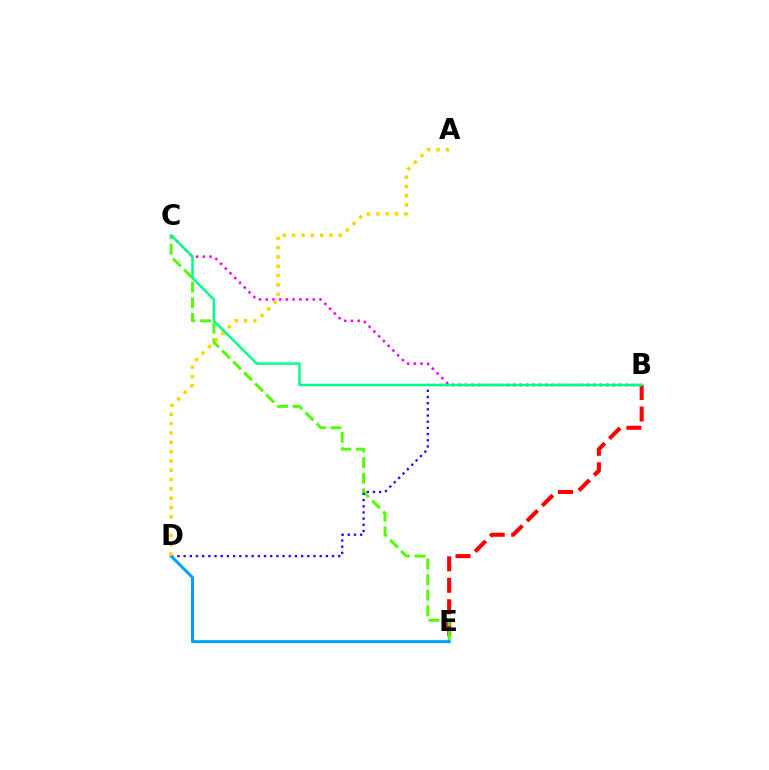{('B', 'E'): [{'color': '#ff0000', 'line_style': 'dashed', 'thickness': 2.92}], ('C', 'E'): [{'color': '#4fff00', 'line_style': 'dashed', 'thickness': 2.12}], ('B', 'C'): [{'color': '#ff00ed', 'line_style': 'dotted', 'thickness': 1.83}, {'color': '#00ff86', 'line_style': 'solid', 'thickness': 1.77}], ('B', 'D'): [{'color': '#3700ff', 'line_style': 'dotted', 'thickness': 1.68}], ('D', 'E'): [{'color': '#009eff', 'line_style': 'solid', 'thickness': 2.14}], ('A', 'D'): [{'color': '#ffd500', 'line_style': 'dotted', 'thickness': 2.53}]}